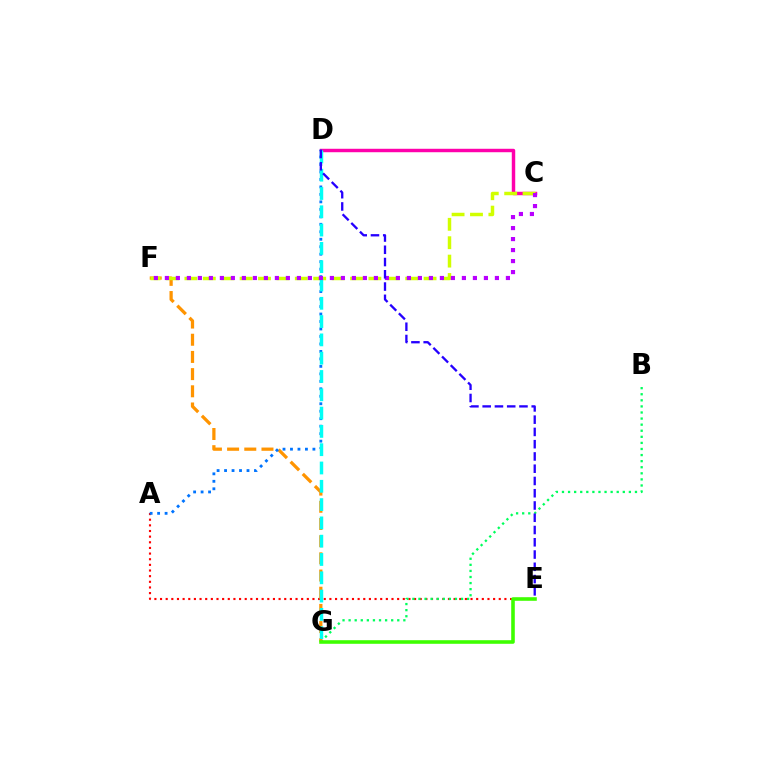{('A', 'E'): [{'color': '#ff0000', 'line_style': 'dotted', 'thickness': 1.53}], ('C', 'D'): [{'color': '#ff00ac', 'line_style': 'solid', 'thickness': 2.48}], ('B', 'G'): [{'color': '#00ff5c', 'line_style': 'dotted', 'thickness': 1.65}], ('F', 'G'): [{'color': '#ff9400', 'line_style': 'dashed', 'thickness': 2.33}], ('A', 'D'): [{'color': '#0074ff', 'line_style': 'dotted', 'thickness': 2.03}], ('C', 'F'): [{'color': '#d1ff00', 'line_style': 'dashed', 'thickness': 2.5}, {'color': '#b900ff', 'line_style': 'dotted', 'thickness': 2.99}], ('D', 'G'): [{'color': '#00fff6', 'line_style': 'dashed', 'thickness': 2.49}], ('E', 'G'): [{'color': '#3dff00', 'line_style': 'solid', 'thickness': 2.58}], ('D', 'E'): [{'color': '#2500ff', 'line_style': 'dashed', 'thickness': 1.67}]}